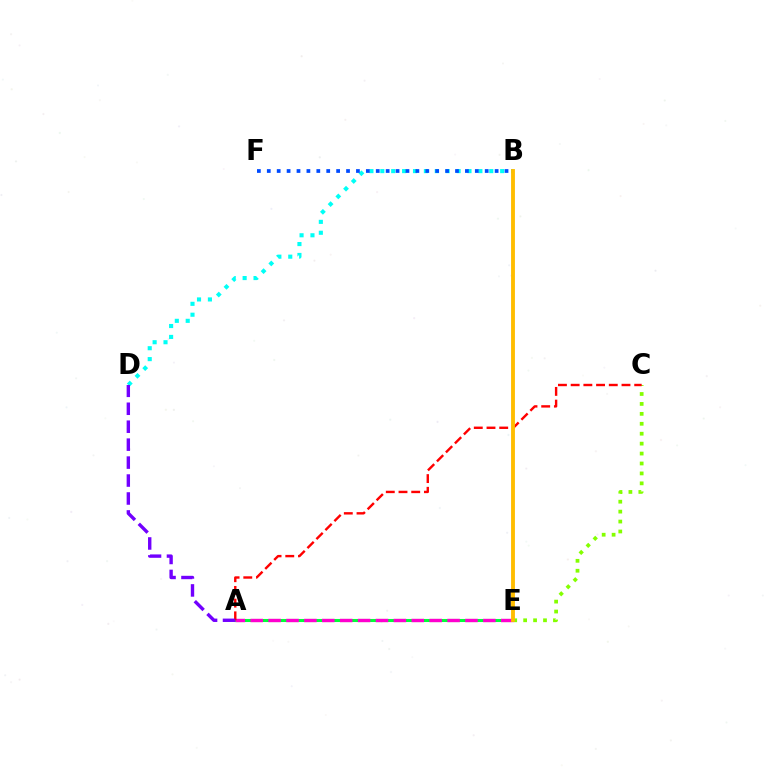{('C', 'E'): [{'color': '#84ff00', 'line_style': 'dotted', 'thickness': 2.7}], ('A', 'E'): [{'color': '#00ff39', 'line_style': 'solid', 'thickness': 2.2}, {'color': '#ff00cf', 'line_style': 'dashed', 'thickness': 2.43}], ('A', 'C'): [{'color': '#ff0000', 'line_style': 'dashed', 'thickness': 1.73}], ('B', 'D'): [{'color': '#00fff6', 'line_style': 'dotted', 'thickness': 2.96}], ('B', 'E'): [{'color': '#ffbd00', 'line_style': 'solid', 'thickness': 2.78}], ('B', 'F'): [{'color': '#004bff', 'line_style': 'dotted', 'thickness': 2.69}], ('A', 'D'): [{'color': '#7200ff', 'line_style': 'dashed', 'thickness': 2.44}]}